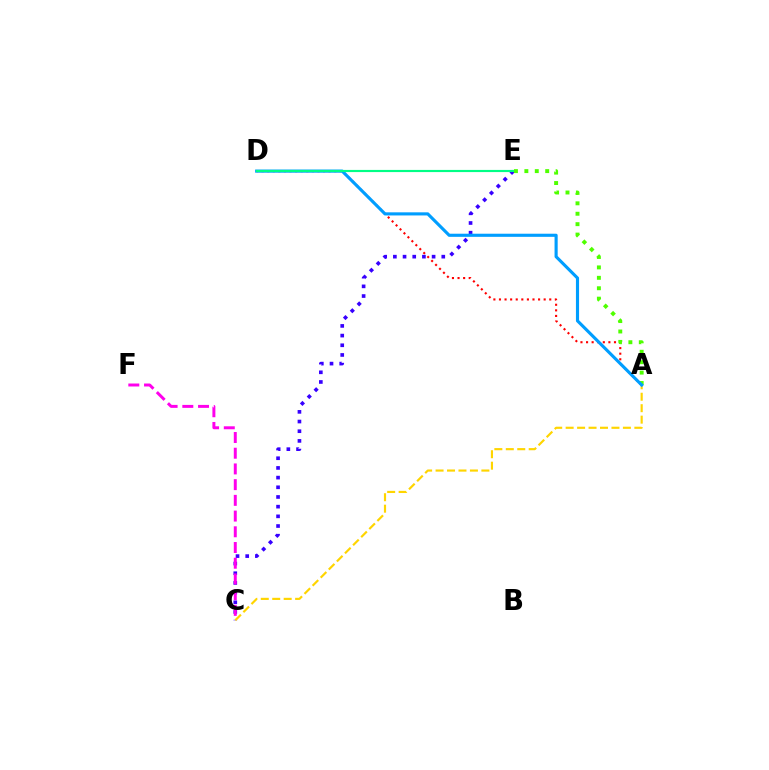{('A', 'D'): [{'color': '#ff0000', 'line_style': 'dotted', 'thickness': 1.52}, {'color': '#009eff', 'line_style': 'solid', 'thickness': 2.25}], ('C', 'E'): [{'color': '#3700ff', 'line_style': 'dotted', 'thickness': 2.63}], ('A', 'E'): [{'color': '#4fff00', 'line_style': 'dotted', 'thickness': 2.83}], ('C', 'F'): [{'color': '#ff00ed', 'line_style': 'dashed', 'thickness': 2.13}], ('A', 'C'): [{'color': '#ffd500', 'line_style': 'dashed', 'thickness': 1.56}], ('D', 'E'): [{'color': '#00ff86', 'line_style': 'solid', 'thickness': 1.56}]}